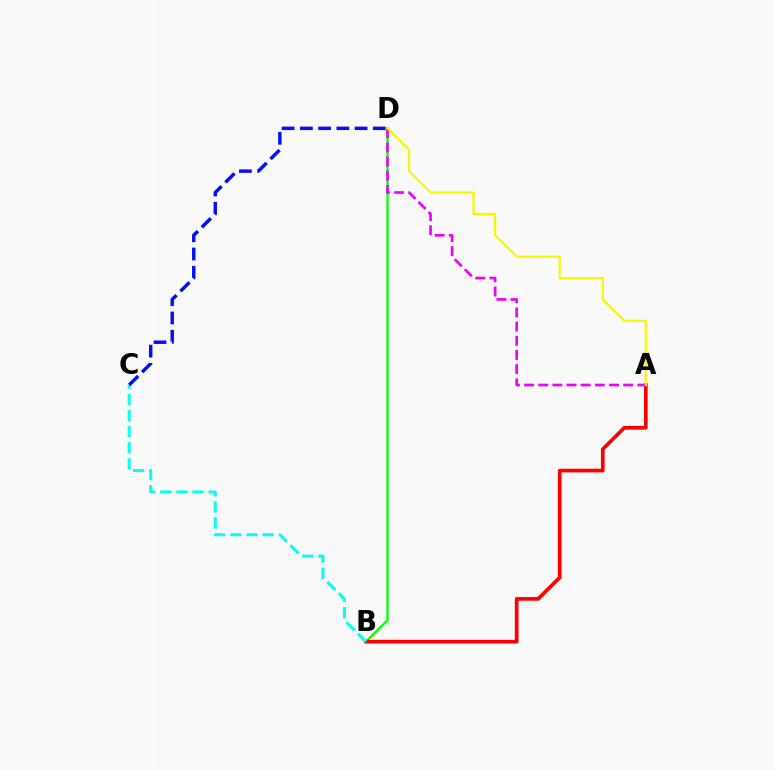{('B', 'D'): [{'color': '#08ff00', 'line_style': 'solid', 'thickness': 1.66}], ('A', 'B'): [{'color': '#ff0000', 'line_style': 'solid', 'thickness': 2.65}], ('B', 'C'): [{'color': '#00fff6', 'line_style': 'dashed', 'thickness': 2.19}], ('A', 'D'): [{'color': '#ee00ff', 'line_style': 'dashed', 'thickness': 1.92}, {'color': '#fcf500', 'line_style': 'solid', 'thickness': 1.6}], ('C', 'D'): [{'color': '#0010ff', 'line_style': 'dashed', 'thickness': 2.48}]}